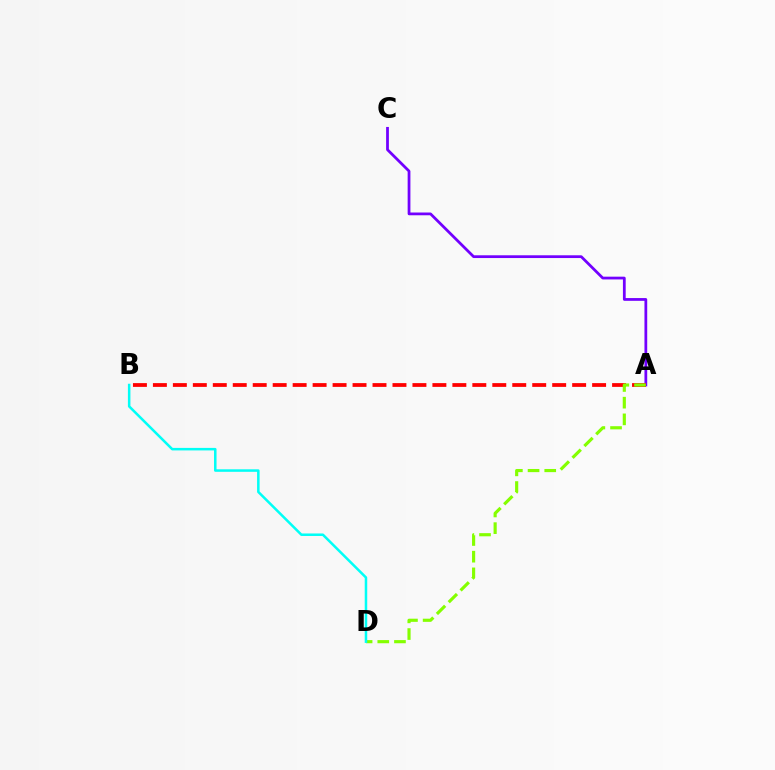{('A', 'C'): [{'color': '#7200ff', 'line_style': 'solid', 'thickness': 1.99}], ('A', 'B'): [{'color': '#ff0000', 'line_style': 'dashed', 'thickness': 2.71}], ('A', 'D'): [{'color': '#84ff00', 'line_style': 'dashed', 'thickness': 2.27}], ('B', 'D'): [{'color': '#00fff6', 'line_style': 'solid', 'thickness': 1.81}]}